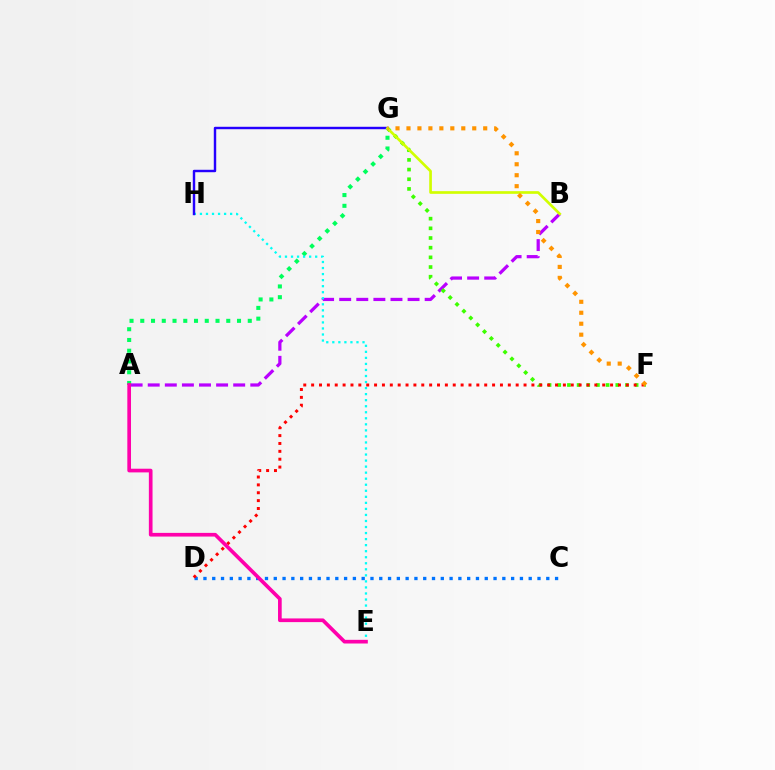{('A', 'B'): [{'color': '#b900ff', 'line_style': 'dashed', 'thickness': 2.32}], ('F', 'G'): [{'color': '#3dff00', 'line_style': 'dotted', 'thickness': 2.63}, {'color': '#ff9400', 'line_style': 'dotted', 'thickness': 2.98}], ('A', 'G'): [{'color': '#00ff5c', 'line_style': 'dotted', 'thickness': 2.92}], ('E', 'H'): [{'color': '#00fff6', 'line_style': 'dotted', 'thickness': 1.64}], ('C', 'D'): [{'color': '#0074ff', 'line_style': 'dotted', 'thickness': 2.39}], ('D', 'F'): [{'color': '#ff0000', 'line_style': 'dotted', 'thickness': 2.14}], ('G', 'H'): [{'color': '#2500ff', 'line_style': 'solid', 'thickness': 1.75}], ('A', 'E'): [{'color': '#ff00ac', 'line_style': 'solid', 'thickness': 2.65}], ('B', 'G'): [{'color': '#d1ff00', 'line_style': 'solid', 'thickness': 1.92}]}